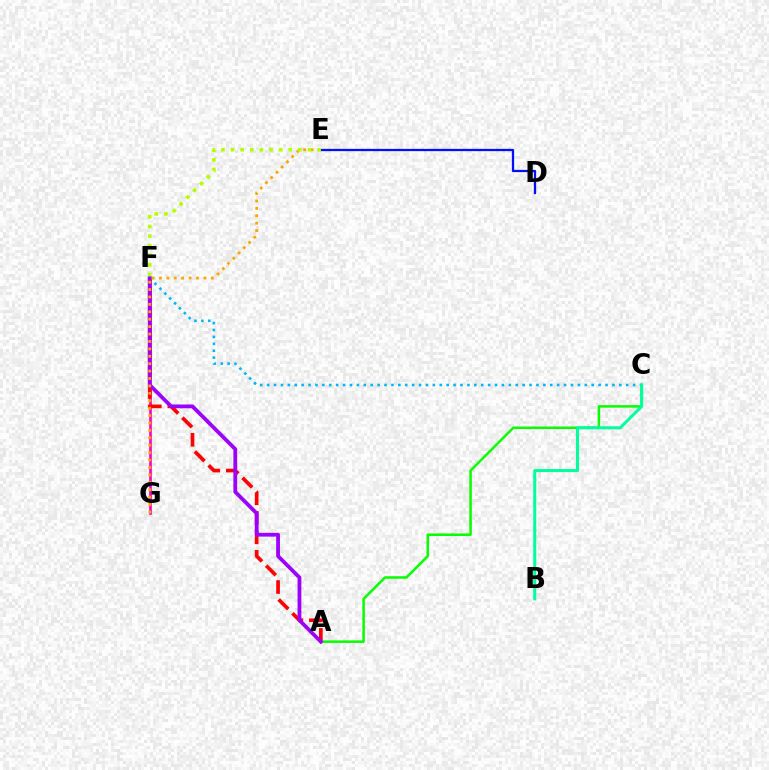{('F', 'G'): [{'color': '#ff00bd', 'line_style': 'solid', 'thickness': 1.89}], ('A', 'F'): [{'color': '#ff0000', 'line_style': 'dashed', 'thickness': 2.65}, {'color': '#9b00ff', 'line_style': 'solid', 'thickness': 2.73}], ('A', 'C'): [{'color': '#08ff00', 'line_style': 'solid', 'thickness': 1.83}], ('D', 'E'): [{'color': '#0010ff', 'line_style': 'solid', 'thickness': 1.64}], ('C', 'F'): [{'color': '#00b5ff', 'line_style': 'dotted', 'thickness': 1.88}], ('E', 'G'): [{'color': '#ffa500', 'line_style': 'dotted', 'thickness': 2.01}], ('B', 'C'): [{'color': '#00ff9d', 'line_style': 'solid', 'thickness': 2.18}], ('E', 'F'): [{'color': '#b3ff00', 'line_style': 'dotted', 'thickness': 2.61}]}